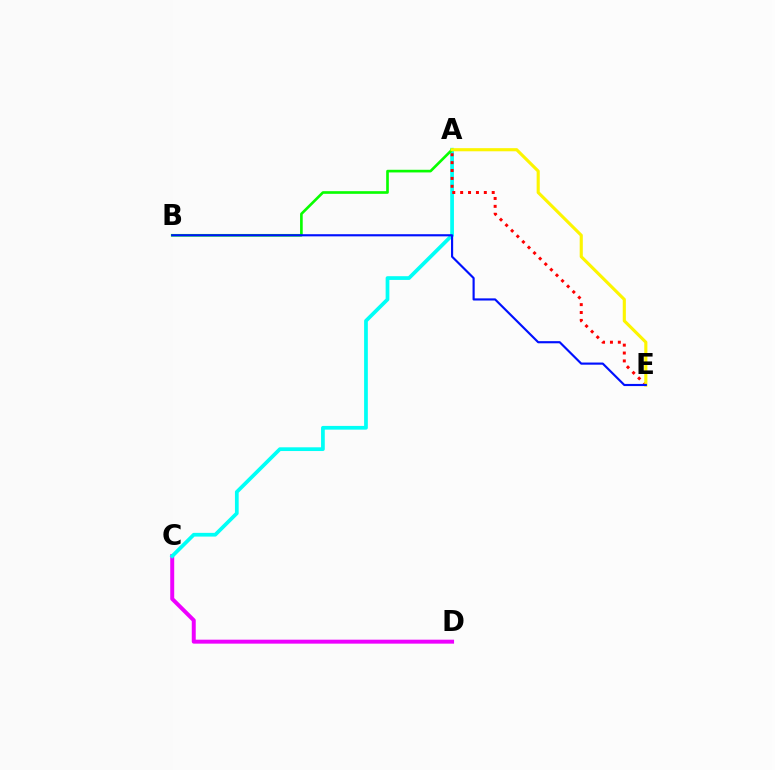{('C', 'D'): [{'color': '#ee00ff', 'line_style': 'solid', 'thickness': 2.85}], ('A', 'C'): [{'color': '#00fff6', 'line_style': 'solid', 'thickness': 2.68}], ('A', 'E'): [{'color': '#ff0000', 'line_style': 'dotted', 'thickness': 2.14}, {'color': '#fcf500', 'line_style': 'solid', 'thickness': 2.25}], ('A', 'B'): [{'color': '#08ff00', 'line_style': 'solid', 'thickness': 1.91}], ('B', 'E'): [{'color': '#0010ff', 'line_style': 'solid', 'thickness': 1.55}]}